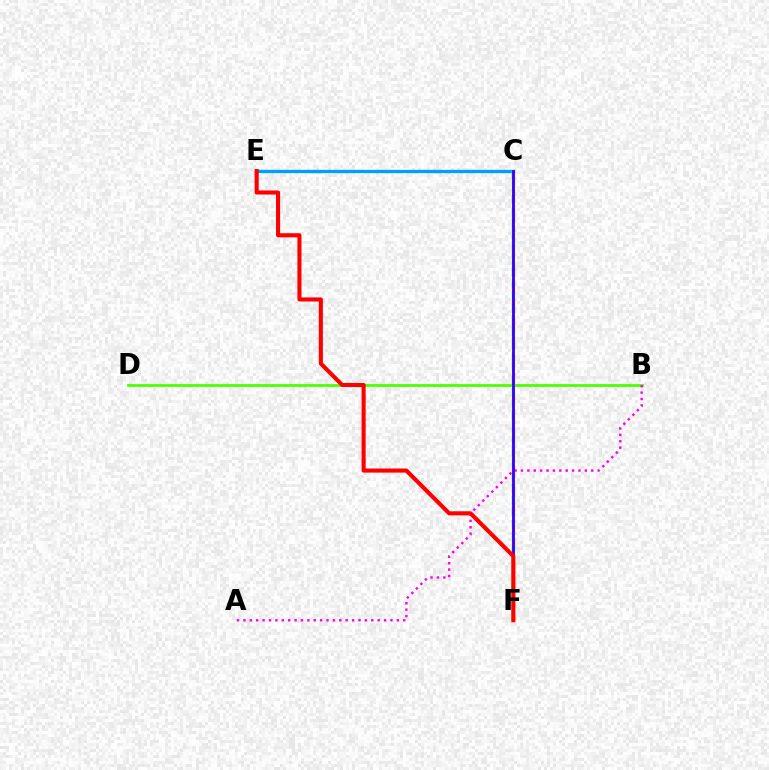{('B', 'D'): [{'color': '#4fff00', 'line_style': 'solid', 'thickness': 2.0}], ('C', 'E'): [{'color': '#009eff', 'line_style': 'solid', 'thickness': 2.38}], ('C', 'F'): [{'color': '#ffd500', 'line_style': 'dashed', 'thickness': 2.5}, {'color': '#00ff86', 'line_style': 'dashed', 'thickness': 1.64}, {'color': '#3700ff', 'line_style': 'solid', 'thickness': 2.03}], ('A', 'B'): [{'color': '#ff00ed', 'line_style': 'dotted', 'thickness': 1.74}], ('E', 'F'): [{'color': '#ff0000', 'line_style': 'solid', 'thickness': 2.95}]}